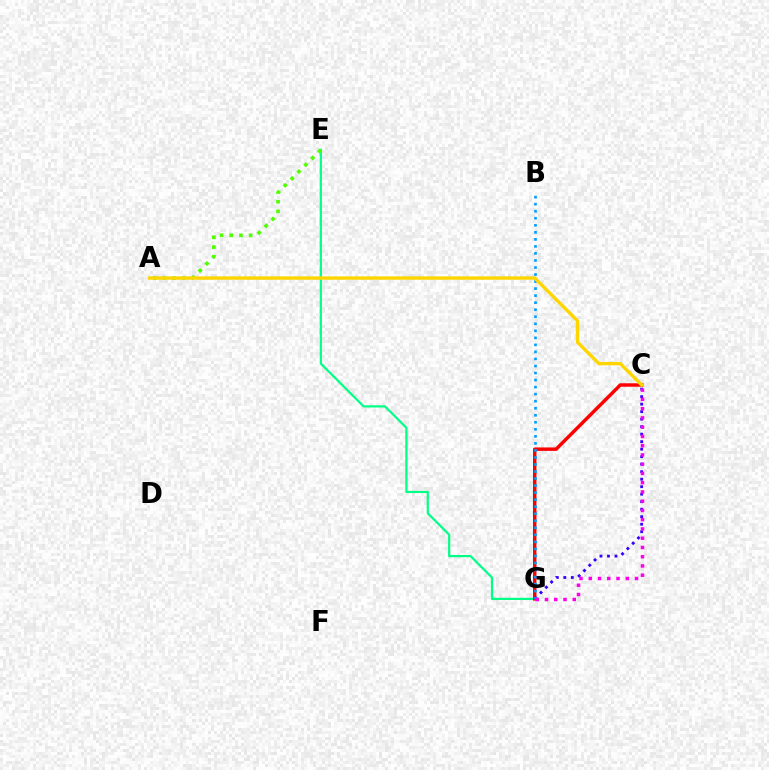{('E', 'G'): [{'color': '#00ff86', 'line_style': 'solid', 'thickness': 1.58}], ('C', 'G'): [{'color': '#ff0000', 'line_style': 'solid', 'thickness': 2.48}, {'color': '#3700ff', 'line_style': 'dotted', 'thickness': 2.04}, {'color': '#ff00ed', 'line_style': 'dotted', 'thickness': 2.51}], ('A', 'E'): [{'color': '#4fff00', 'line_style': 'dotted', 'thickness': 2.63}], ('B', 'G'): [{'color': '#009eff', 'line_style': 'dotted', 'thickness': 1.91}], ('A', 'C'): [{'color': '#ffd500', 'line_style': 'solid', 'thickness': 2.43}]}